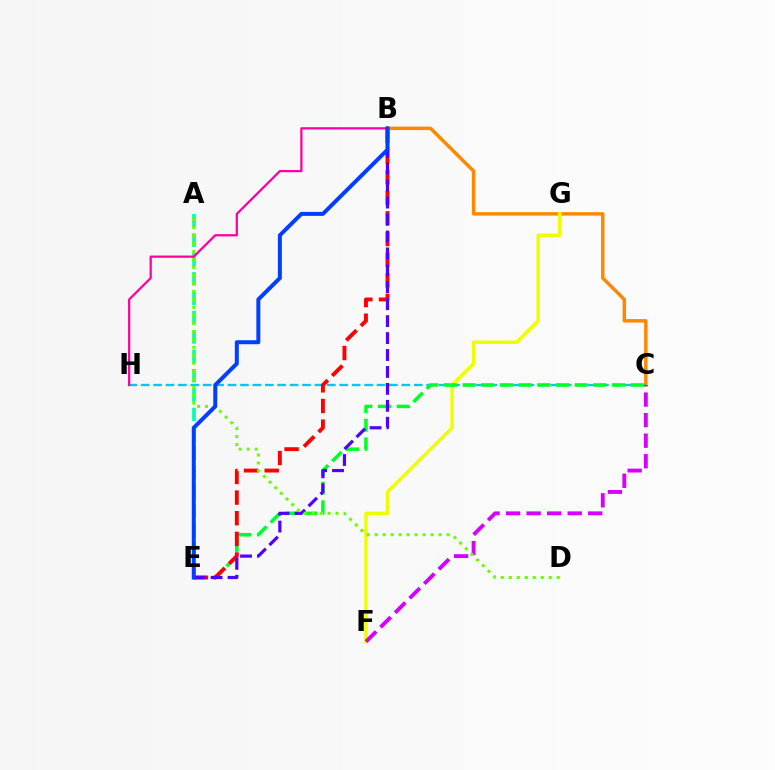{('B', 'C'): [{'color': '#ff8800', 'line_style': 'solid', 'thickness': 2.49}], ('F', 'G'): [{'color': '#eeff00', 'line_style': 'solid', 'thickness': 2.48}], ('C', 'H'): [{'color': '#00c7ff', 'line_style': 'dashed', 'thickness': 1.69}], ('C', 'E'): [{'color': '#00ff27', 'line_style': 'dashed', 'thickness': 2.54}], ('B', 'E'): [{'color': '#ff0000', 'line_style': 'dashed', 'thickness': 2.8}, {'color': '#4f00ff', 'line_style': 'dashed', 'thickness': 2.3}, {'color': '#003fff', 'line_style': 'solid', 'thickness': 2.87}], ('A', 'E'): [{'color': '#00ffaf', 'line_style': 'dashed', 'thickness': 2.63}], ('C', 'F'): [{'color': '#d600ff', 'line_style': 'dashed', 'thickness': 2.79}], ('B', 'H'): [{'color': '#ff00a0', 'line_style': 'solid', 'thickness': 1.62}], ('A', 'D'): [{'color': '#66ff00', 'line_style': 'dotted', 'thickness': 2.17}]}